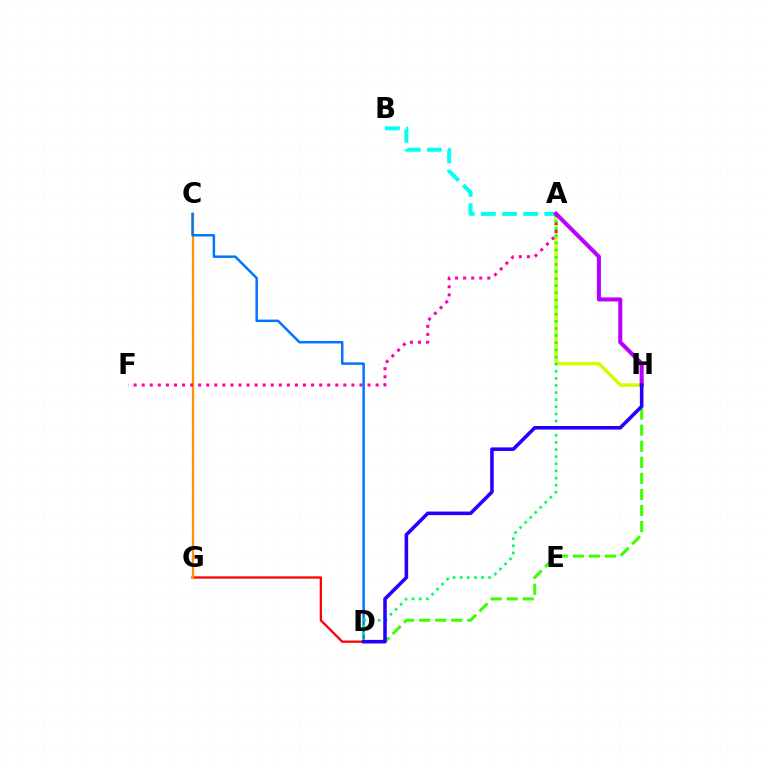{('D', 'G'): [{'color': '#ff0000', 'line_style': 'solid', 'thickness': 1.65}], ('C', 'G'): [{'color': '#ff9400', 'line_style': 'solid', 'thickness': 1.65}], ('A', 'H'): [{'color': '#d1ff00', 'line_style': 'solid', 'thickness': 2.51}, {'color': '#b900ff', 'line_style': 'solid', 'thickness': 2.91}], ('D', 'H'): [{'color': '#3dff00', 'line_style': 'dashed', 'thickness': 2.18}, {'color': '#2500ff', 'line_style': 'solid', 'thickness': 2.56}], ('A', 'B'): [{'color': '#00fff6', 'line_style': 'dashed', 'thickness': 2.87}], ('A', 'F'): [{'color': '#ff00ac', 'line_style': 'dotted', 'thickness': 2.19}], ('C', 'D'): [{'color': '#0074ff', 'line_style': 'solid', 'thickness': 1.78}], ('A', 'D'): [{'color': '#00ff5c', 'line_style': 'dotted', 'thickness': 1.94}]}